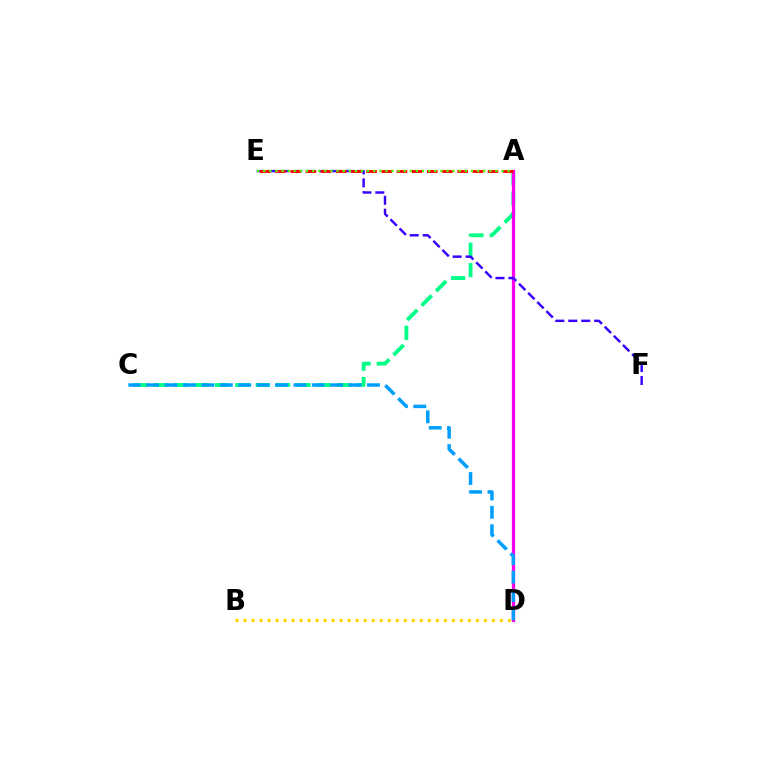{('A', 'C'): [{'color': '#00ff86', 'line_style': 'dashed', 'thickness': 2.77}], ('A', 'D'): [{'color': '#ff00ed', 'line_style': 'solid', 'thickness': 2.35}], ('E', 'F'): [{'color': '#3700ff', 'line_style': 'dashed', 'thickness': 1.76}], ('C', 'D'): [{'color': '#009eff', 'line_style': 'dashed', 'thickness': 2.5}], ('A', 'E'): [{'color': '#ff0000', 'line_style': 'dashed', 'thickness': 2.06}, {'color': '#4fff00', 'line_style': 'dotted', 'thickness': 1.66}], ('B', 'D'): [{'color': '#ffd500', 'line_style': 'dotted', 'thickness': 2.18}]}